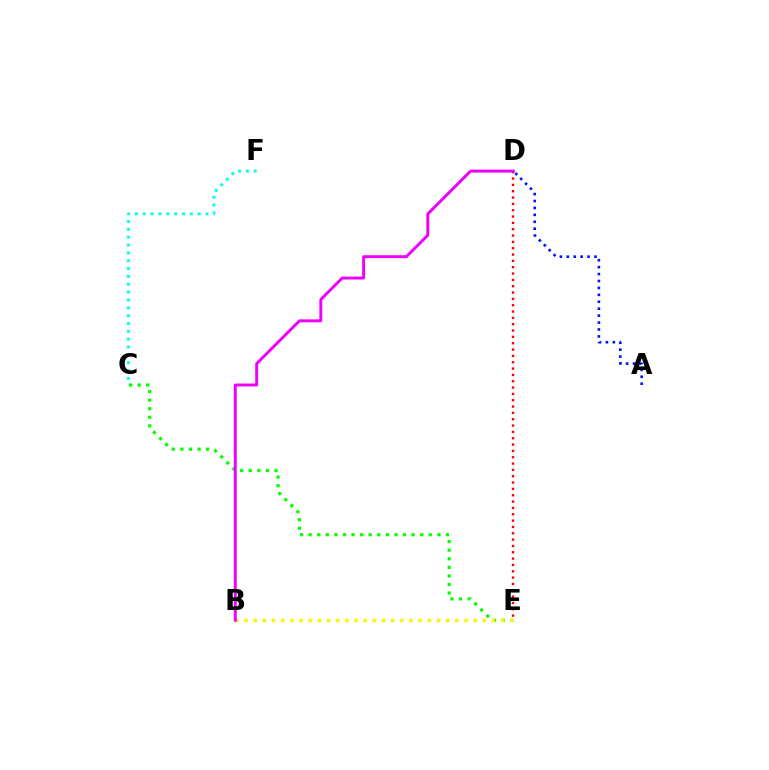{('D', 'E'): [{'color': '#ff0000', 'line_style': 'dotted', 'thickness': 1.72}], ('A', 'D'): [{'color': '#0010ff', 'line_style': 'dotted', 'thickness': 1.88}], ('C', 'F'): [{'color': '#00fff6', 'line_style': 'dotted', 'thickness': 2.13}], ('C', 'E'): [{'color': '#08ff00', 'line_style': 'dotted', 'thickness': 2.33}], ('B', 'E'): [{'color': '#fcf500', 'line_style': 'dotted', 'thickness': 2.49}], ('B', 'D'): [{'color': '#ee00ff', 'line_style': 'solid', 'thickness': 2.11}]}